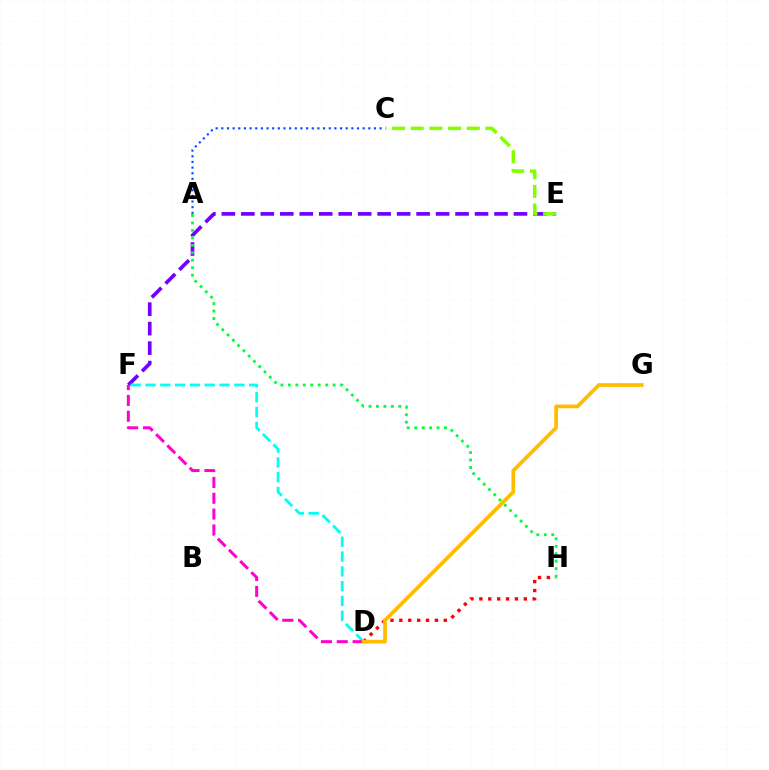{('E', 'F'): [{'color': '#7200ff', 'line_style': 'dashed', 'thickness': 2.65}], ('D', 'H'): [{'color': '#ff0000', 'line_style': 'dotted', 'thickness': 2.41}], ('D', 'F'): [{'color': '#00fff6', 'line_style': 'dashed', 'thickness': 2.01}, {'color': '#ff00cf', 'line_style': 'dashed', 'thickness': 2.15}], ('C', 'E'): [{'color': '#84ff00', 'line_style': 'dashed', 'thickness': 2.54}], ('A', 'C'): [{'color': '#004bff', 'line_style': 'dotted', 'thickness': 1.54}], ('A', 'H'): [{'color': '#00ff39', 'line_style': 'dotted', 'thickness': 2.03}], ('D', 'G'): [{'color': '#ffbd00', 'line_style': 'solid', 'thickness': 2.71}]}